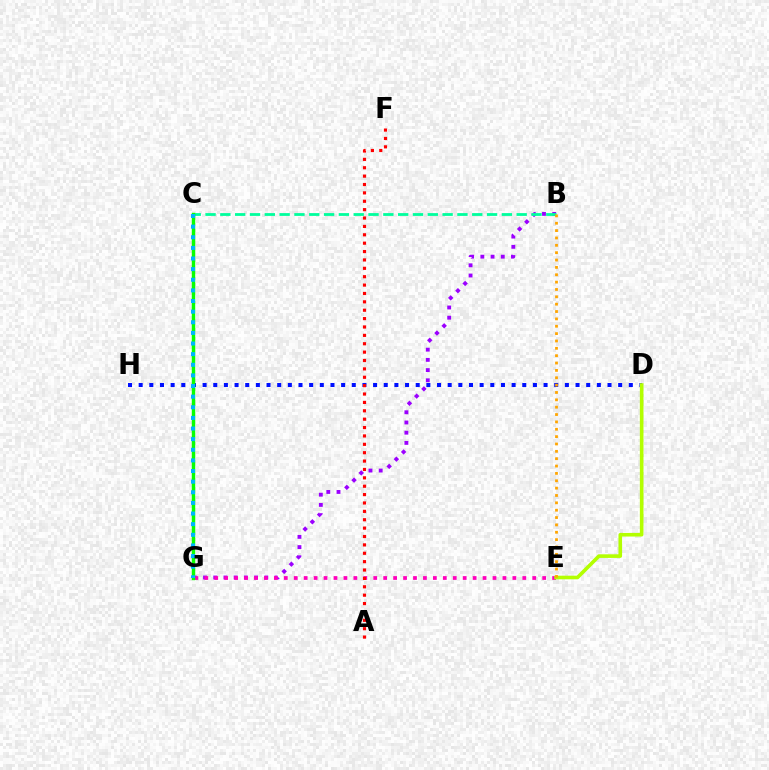{('B', 'G'): [{'color': '#9b00ff', 'line_style': 'dotted', 'thickness': 2.77}], ('B', 'C'): [{'color': '#00ff9d', 'line_style': 'dashed', 'thickness': 2.01}], ('E', 'G'): [{'color': '#ff00bd', 'line_style': 'dotted', 'thickness': 2.7}], ('D', 'H'): [{'color': '#0010ff', 'line_style': 'dotted', 'thickness': 2.9}], ('C', 'G'): [{'color': '#08ff00', 'line_style': 'solid', 'thickness': 2.47}, {'color': '#00b5ff', 'line_style': 'dotted', 'thickness': 2.89}], ('D', 'E'): [{'color': '#b3ff00', 'line_style': 'solid', 'thickness': 2.6}], ('A', 'F'): [{'color': '#ff0000', 'line_style': 'dotted', 'thickness': 2.28}], ('B', 'E'): [{'color': '#ffa500', 'line_style': 'dotted', 'thickness': 2.0}]}